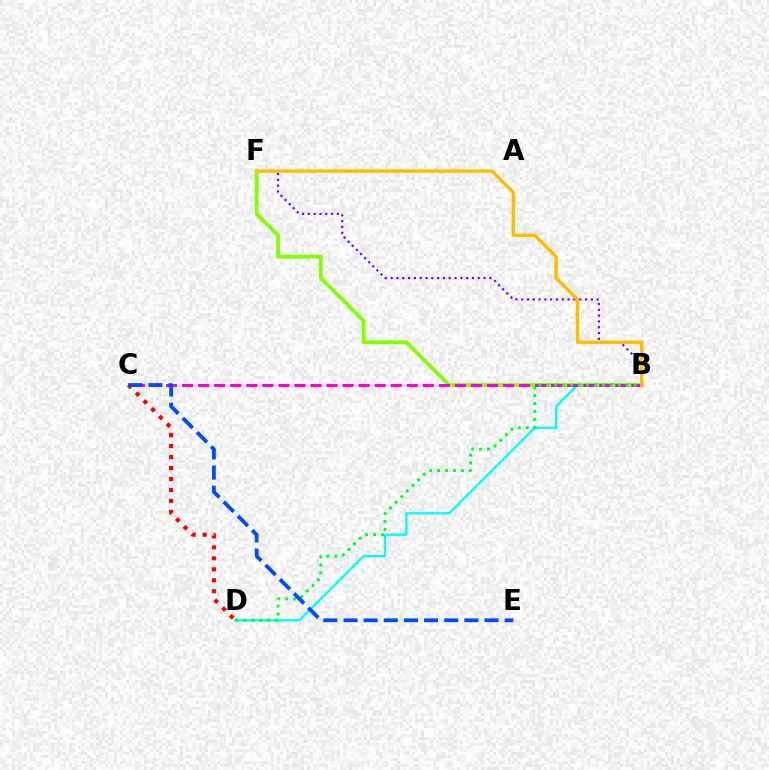{('B', 'D'): [{'color': '#00fff6', 'line_style': 'solid', 'thickness': 1.65}, {'color': '#00ff39', 'line_style': 'dotted', 'thickness': 2.15}], ('B', 'F'): [{'color': '#84ff00', 'line_style': 'solid', 'thickness': 2.72}, {'color': '#7200ff', 'line_style': 'dotted', 'thickness': 1.58}, {'color': '#ffbd00', 'line_style': 'solid', 'thickness': 2.44}], ('B', 'C'): [{'color': '#ff00cf', 'line_style': 'dashed', 'thickness': 2.18}], ('C', 'D'): [{'color': '#ff0000', 'line_style': 'dotted', 'thickness': 2.98}], ('C', 'E'): [{'color': '#004bff', 'line_style': 'dashed', 'thickness': 2.74}]}